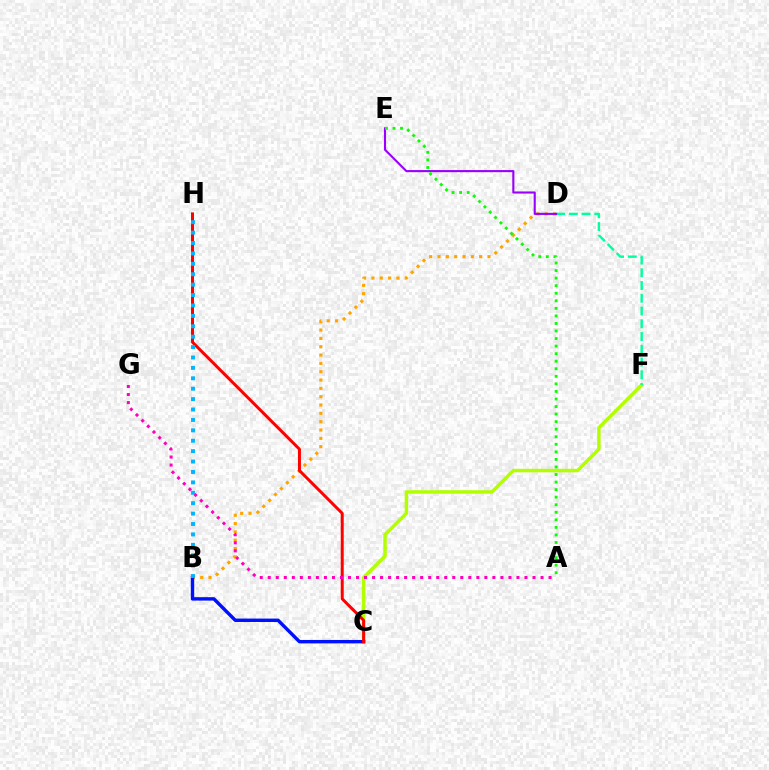{('C', 'F'): [{'color': '#b3ff00', 'line_style': 'solid', 'thickness': 2.51}], ('B', 'D'): [{'color': '#ffa500', 'line_style': 'dotted', 'thickness': 2.26}], ('D', 'F'): [{'color': '#00ff9d', 'line_style': 'dashed', 'thickness': 1.73}], ('B', 'C'): [{'color': '#0010ff', 'line_style': 'solid', 'thickness': 2.46}], ('C', 'H'): [{'color': '#ff0000', 'line_style': 'solid', 'thickness': 2.15}], ('B', 'H'): [{'color': '#00b5ff', 'line_style': 'dotted', 'thickness': 2.83}], ('A', 'G'): [{'color': '#ff00bd', 'line_style': 'dotted', 'thickness': 2.18}], ('D', 'E'): [{'color': '#9b00ff', 'line_style': 'solid', 'thickness': 1.52}], ('A', 'E'): [{'color': '#08ff00', 'line_style': 'dotted', 'thickness': 2.05}]}